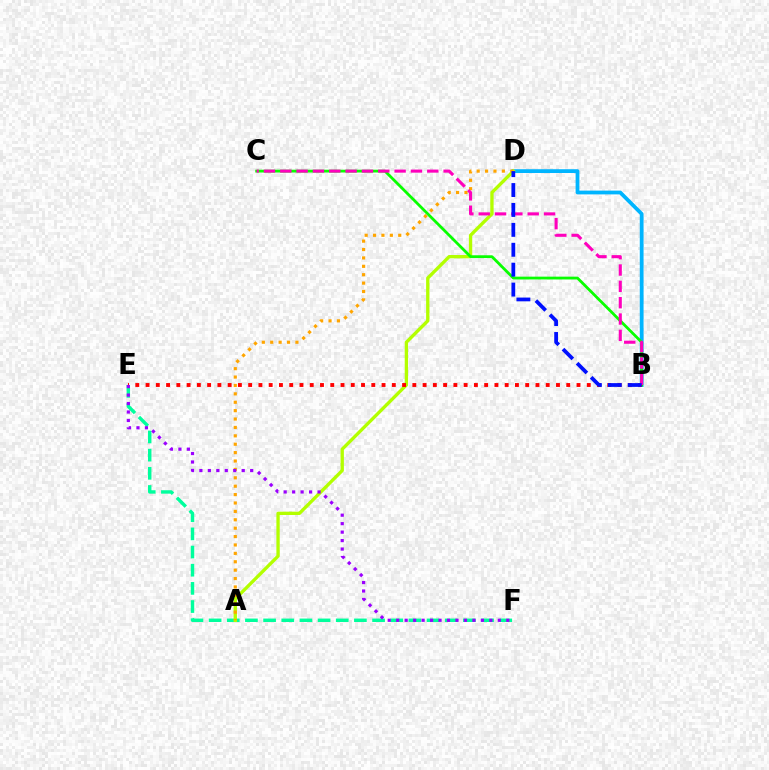{('E', 'F'): [{'color': '#00ff9d', 'line_style': 'dashed', 'thickness': 2.47}, {'color': '#9b00ff', 'line_style': 'dotted', 'thickness': 2.3}], ('B', 'D'): [{'color': '#00b5ff', 'line_style': 'solid', 'thickness': 2.72}, {'color': '#0010ff', 'line_style': 'dashed', 'thickness': 2.7}], ('A', 'D'): [{'color': '#b3ff00', 'line_style': 'solid', 'thickness': 2.4}, {'color': '#ffa500', 'line_style': 'dotted', 'thickness': 2.28}], ('B', 'C'): [{'color': '#08ff00', 'line_style': 'solid', 'thickness': 2.01}, {'color': '#ff00bd', 'line_style': 'dashed', 'thickness': 2.22}], ('B', 'E'): [{'color': '#ff0000', 'line_style': 'dotted', 'thickness': 2.79}]}